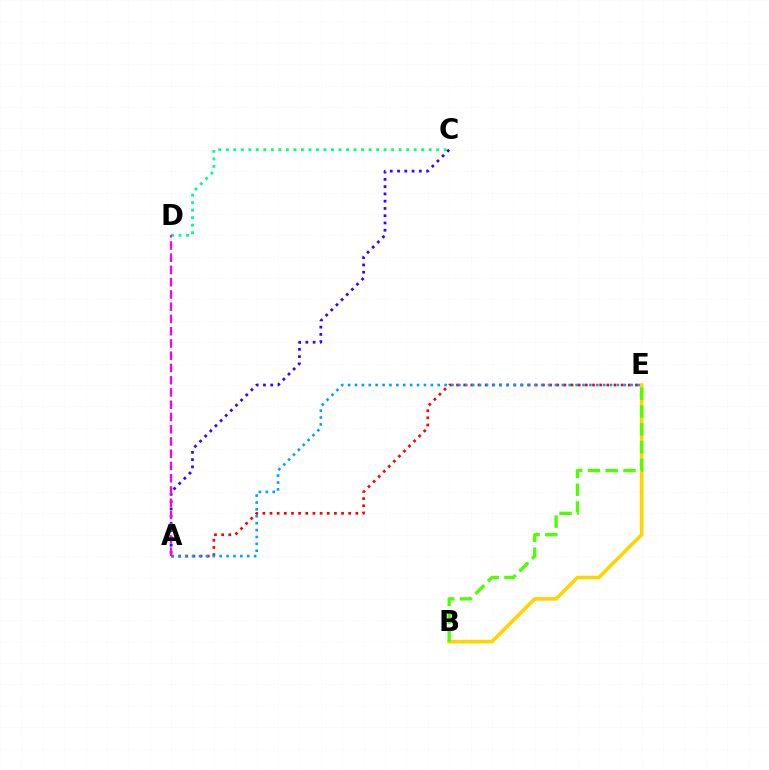{('C', 'D'): [{'color': '#00ff86', 'line_style': 'dotted', 'thickness': 2.04}], ('B', 'E'): [{'color': '#ffd500', 'line_style': 'solid', 'thickness': 2.61}, {'color': '#4fff00', 'line_style': 'dashed', 'thickness': 2.42}], ('A', 'E'): [{'color': '#ff0000', 'line_style': 'dotted', 'thickness': 1.94}, {'color': '#009eff', 'line_style': 'dotted', 'thickness': 1.87}], ('A', 'C'): [{'color': '#3700ff', 'line_style': 'dotted', 'thickness': 1.97}], ('A', 'D'): [{'color': '#ff00ed', 'line_style': 'dashed', 'thickness': 1.66}]}